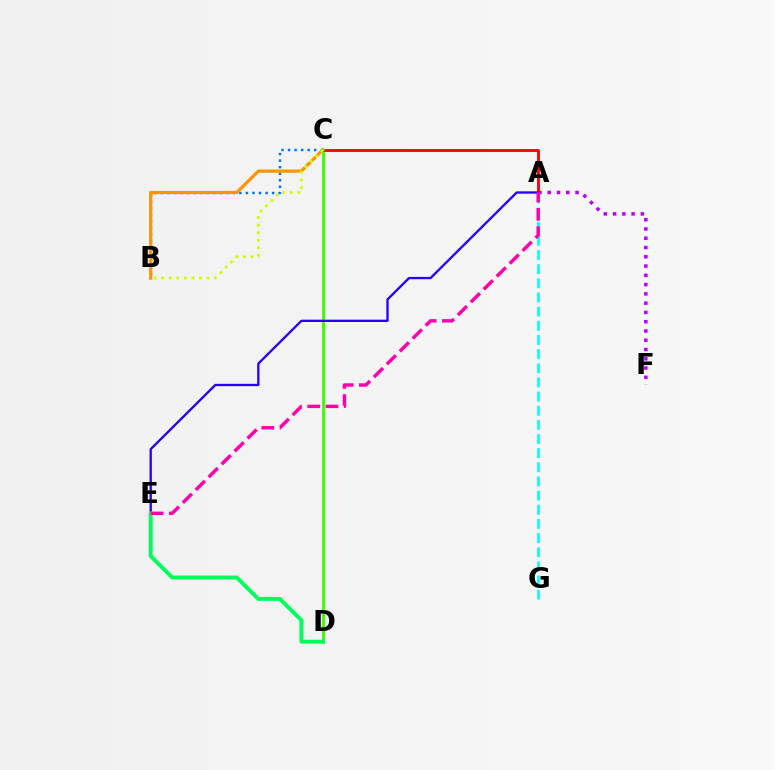{('A', 'F'): [{'color': '#b900ff', 'line_style': 'dotted', 'thickness': 2.52}], ('C', 'D'): [{'color': '#3dff00', 'line_style': 'solid', 'thickness': 2.09}], ('A', 'G'): [{'color': '#00fff6', 'line_style': 'dashed', 'thickness': 1.92}], ('B', 'C'): [{'color': '#0074ff', 'line_style': 'dotted', 'thickness': 1.78}, {'color': '#ff9400', 'line_style': 'solid', 'thickness': 2.32}, {'color': '#d1ff00', 'line_style': 'dotted', 'thickness': 2.05}], ('A', 'C'): [{'color': '#ff0000', 'line_style': 'solid', 'thickness': 2.06}], ('A', 'E'): [{'color': '#2500ff', 'line_style': 'solid', 'thickness': 1.67}, {'color': '#ff00ac', 'line_style': 'dashed', 'thickness': 2.48}], ('D', 'E'): [{'color': '#00ff5c', 'line_style': 'solid', 'thickness': 2.82}]}